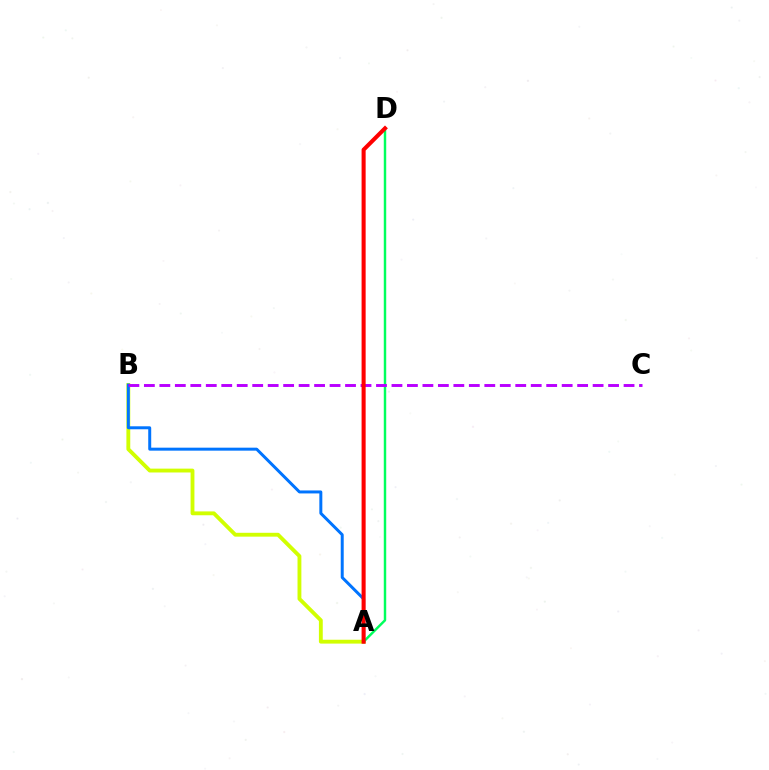{('A', 'B'): [{'color': '#d1ff00', 'line_style': 'solid', 'thickness': 2.77}, {'color': '#0074ff', 'line_style': 'solid', 'thickness': 2.14}], ('A', 'D'): [{'color': '#00ff5c', 'line_style': 'solid', 'thickness': 1.76}, {'color': '#ff0000', 'line_style': 'solid', 'thickness': 2.92}], ('B', 'C'): [{'color': '#b900ff', 'line_style': 'dashed', 'thickness': 2.1}]}